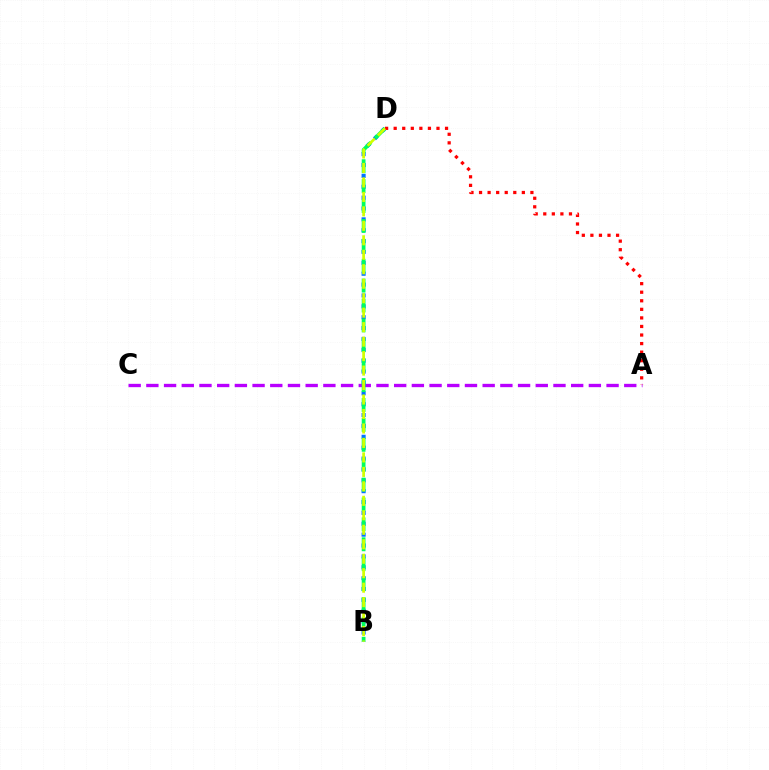{('A', 'C'): [{'color': '#b900ff', 'line_style': 'dashed', 'thickness': 2.4}], ('B', 'D'): [{'color': '#0074ff', 'line_style': 'dotted', 'thickness': 2.95}, {'color': '#00ff5c', 'line_style': 'dashed', 'thickness': 2.7}, {'color': '#d1ff00', 'line_style': 'dashed', 'thickness': 1.97}], ('A', 'D'): [{'color': '#ff0000', 'line_style': 'dotted', 'thickness': 2.33}]}